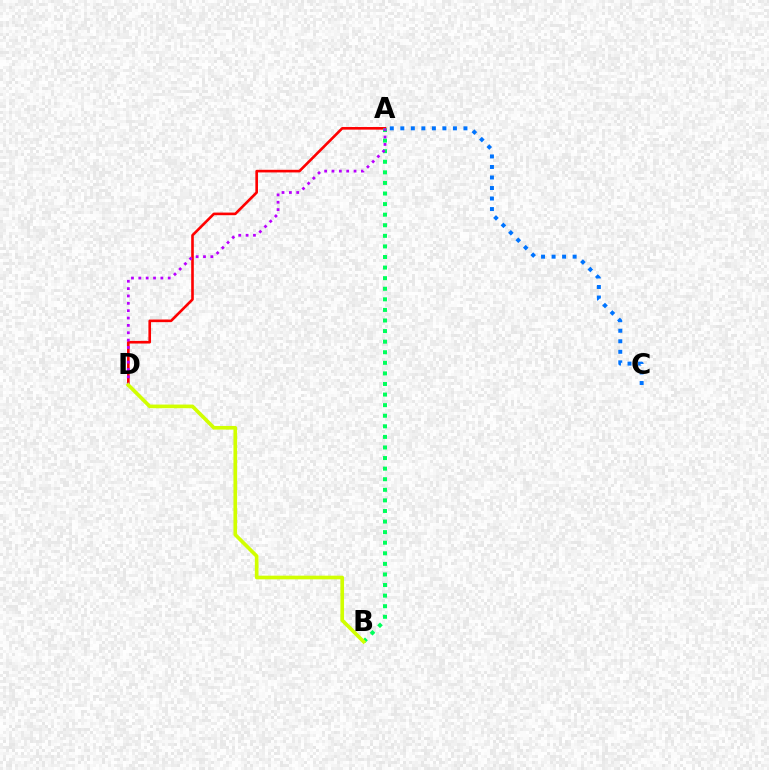{('A', 'C'): [{'color': '#0074ff', 'line_style': 'dotted', 'thickness': 2.86}], ('A', 'D'): [{'color': '#ff0000', 'line_style': 'solid', 'thickness': 1.89}, {'color': '#b900ff', 'line_style': 'dotted', 'thickness': 2.0}], ('A', 'B'): [{'color': '#00ff5c', 'line_style': 'dotted', 'thickness': 2.88}], ('B', 'D'): [{'color': '#d1ff00', 'line_style': 'solid', 'thickness': 2.64}]}